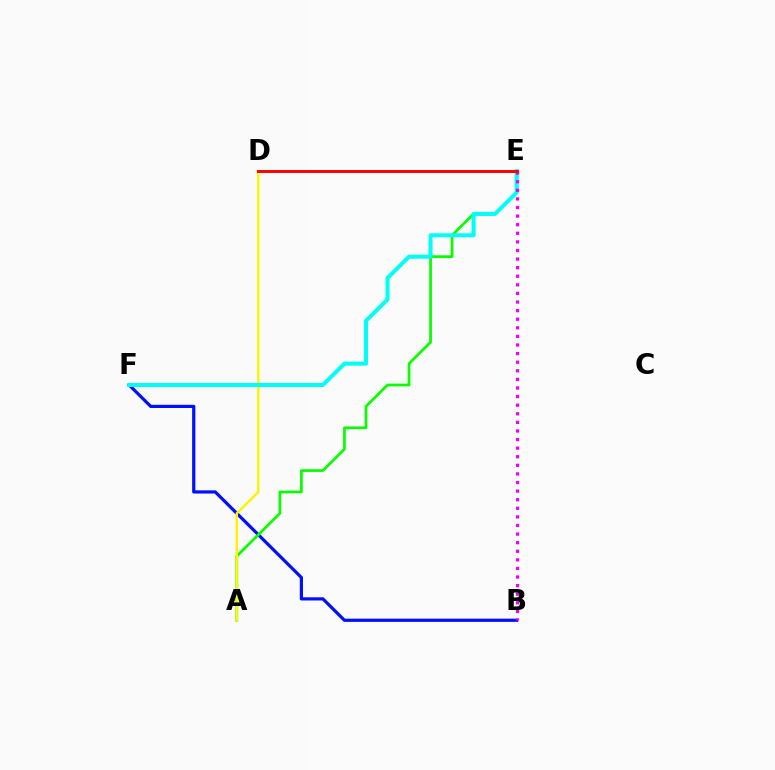{('B', 'F'): [{'color': '#0010ff', 'line_style': 'solid', 'thickness': 2.31}], ('A', 'E'): [{'color': '#08ff00', 'line_style': 'solid', 'thickness': 1.96}], ('A', 'D'): [{'color': '#fcf500', 'line_style': 'solid', 'thickness': 1.76}], ('E', 'F'): [{'color': '#00fff6', 'line_style': 'solid', 'thickness': 2.9}], ('B', 'E'): [{'color': '#ee00ff', 'line_style': 'dotted', 'thickness': 2.34}], ('D', 'E'): [{'color': '#ff0000', 'line_style': 'solid', 'thickness': 2.11}]}